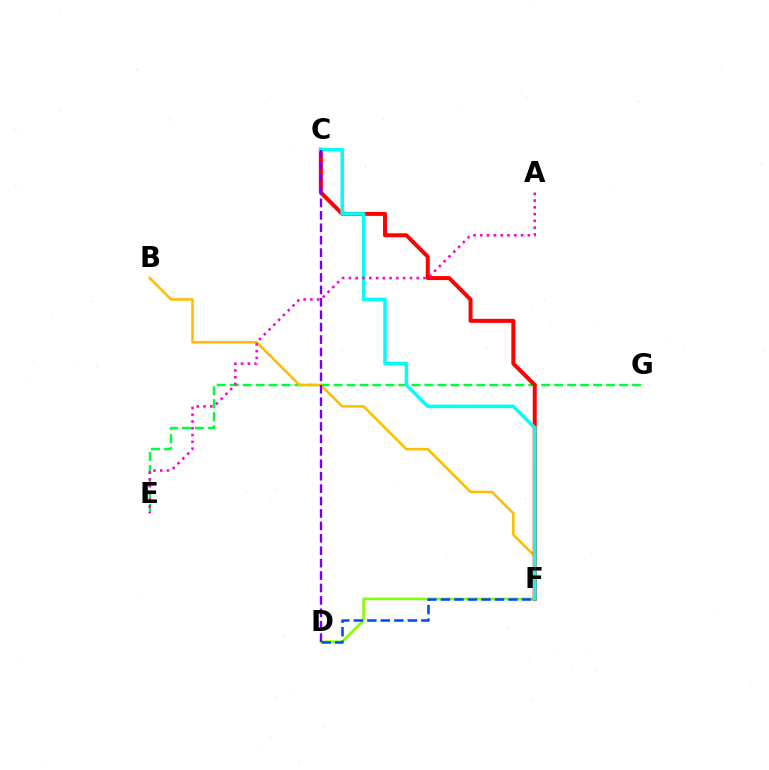{('D', 'F'): [{'color': '#84ff00', 'line_style': 'solid', 'thickness': 1.86}, {'color': '#004bff', 'line_style': 'dashed', 'thickness': 1.84}], ('E', 'G'): [{'color': '#00ff39', 'line_style': 'dashed', 'thickness': 1.76}], ('B', 'F'): [{'color': '#ffbd00', 'line_style': 'solid', 'thickness': 1.84}], ('C', 'F'): [{'color': '#ff0000', 'line_style': 'solid', 'thickness': 2.87}, {'color': '#00fff6', 'line_style': 'solid', 'thickness': 2.57}], ('A', 'E'): [{'color': '#ff00cf', 'line_style': 'dotted', 'thickness': 1.84}], ('C', 'D'): [{'color': '#7200ff', 'line_style': 'dashed', 'thickness': 1.69}]}